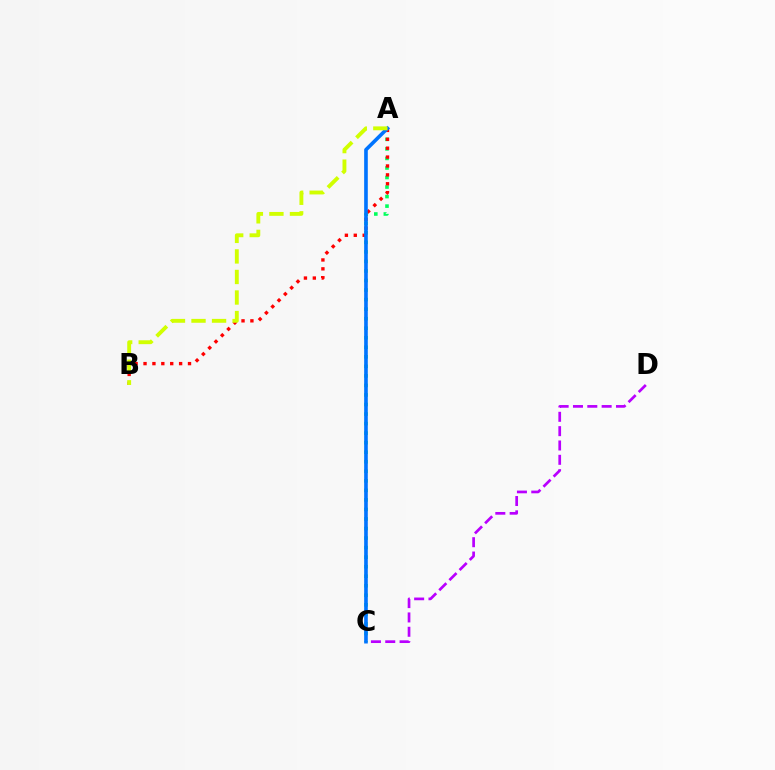{('A', 'C'): [{'color': '#00ff5c', 'line_style': 'dotted', 'thickness': 2.59}, {'color': '#0074ff', 'line_style': 'solid', 'thickness': 2.61}], ('A', 'B'): [{'color': '#ff0000', 'line_style': 'dotted', 'thickness': 2.42}, {'color': '#d1ff00', 'line_style': 'dashed', 'thickness': 2.79}], ('C', 'D'): [{'color': '#b900ff', 'line_style': 'dashed', 'thickness': 1.95}]}